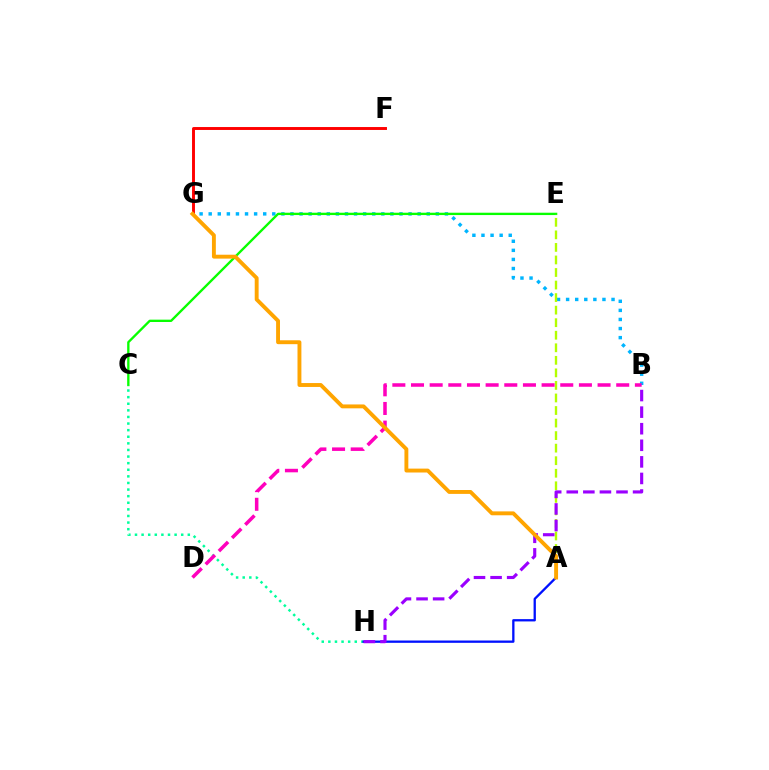{('B', 'G'): [{'color': '#00b5ff', 'line_style': 'dotted', 'thickness': 2.47}], ('C', 'E'): [{'color': '#08ff00', 'line_style': 'solid', 'thickness': 1.69}], ('F', 'G'): [{'color': '#ff0000', 'line_style': 'solid', 'thickness': 2.1}], ('C', 'H'): [{'color': '#00ff9d', 'line_style': 'dotted', 'thickness': 1.79}], ('A', 'E'): [{'color': '#b3ff00', 'line_style': 'dashed', 'thickness': 1.7}], ('A', 'H'): [{'color': '#0010ff', 'line_style': 'solid', 'thickness': 1.66}], ('B', 'H'): [{'color': '#9b00ff', 'line_style': 'dashed', 'thickness': 2.25}], ('B', 'D'): [{'color': '#ff00bd', 'line_style': 'dashed', 'thickness': 2.53}], ('A', 'G'): [{'color': '#ffa500', 'line_style': 'solid', 'thickness': 2.8}]}